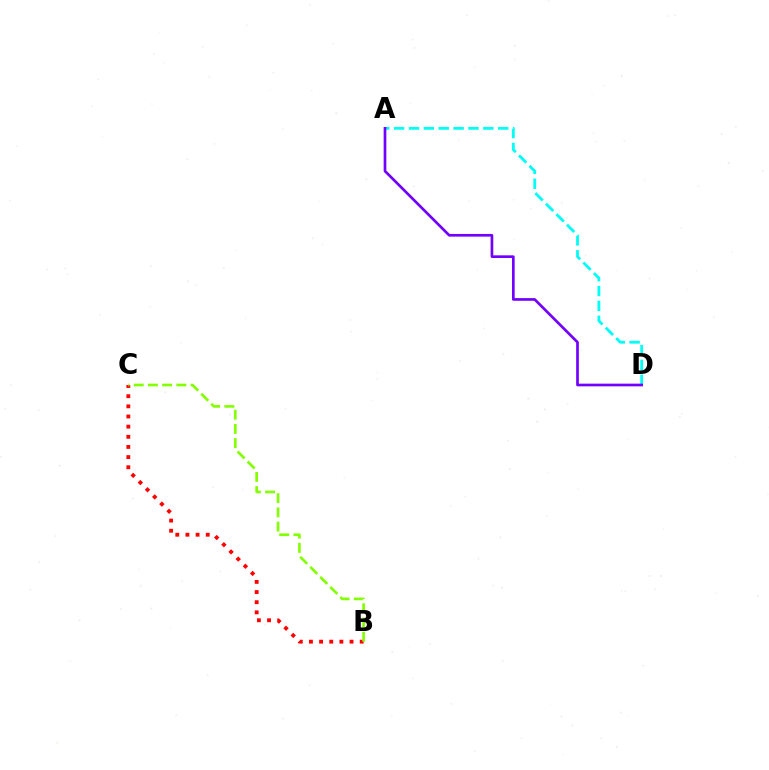{('A', 'D'): [{'color': '#00fff6', 'line_style': 'dashed', 'thickness': 2.02}, {'color': '#7200ff', 'line_style': 'solid', 'thickness': 1.93}], ('B', 'C'): [{'color': '#ff0000', 'line_style': 'dotted', 'thickness': 2.76}, {'color': '#84ff00', 'line_style': 'dashed', 'thickness': 1.93}]}